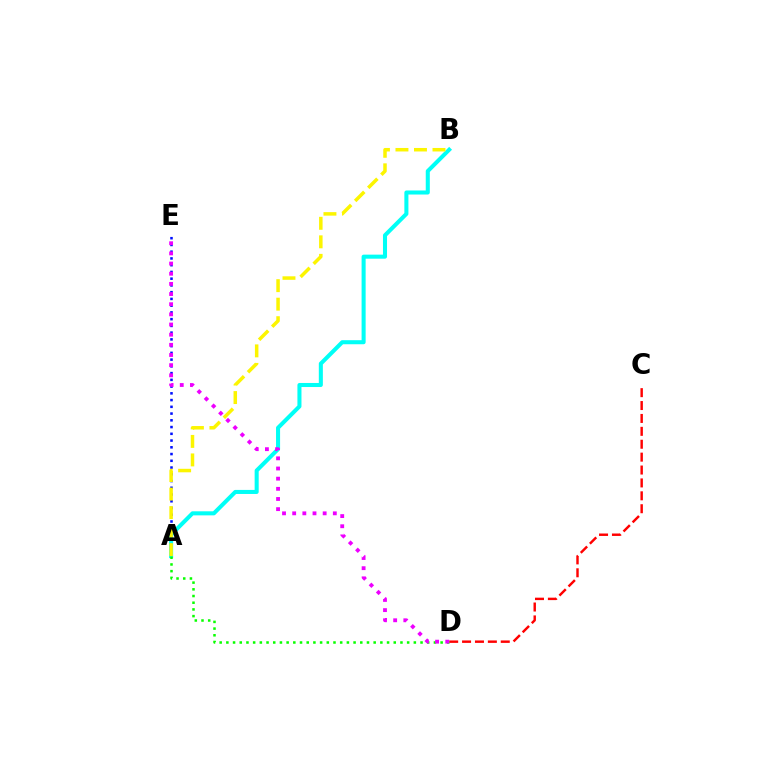{('A', 'E'): [{'color': '#0010ff', 'line_style': 'dotted', 'thickness': 1.83}], ('C', 'D'): [{'color': '#ff0000', 'line_style': 'dashed', 'thickness': 1.75}], ('A', 'B'): [{'color': '#00fff6', 'line_style': 'solid', 'thickness': 2.92}, {'color': '#fcf500', 'line_style': 'dashed', 'thickness': 2.52}], ('A', 'D'): [{'color': '#08ff00', 'line_style': 'dotted', 'thickness': 1.82}], ('D', 'E'): [{'color': '#ee00ff', 'line_style': 'dotted', 'thickness': 2.76}]}